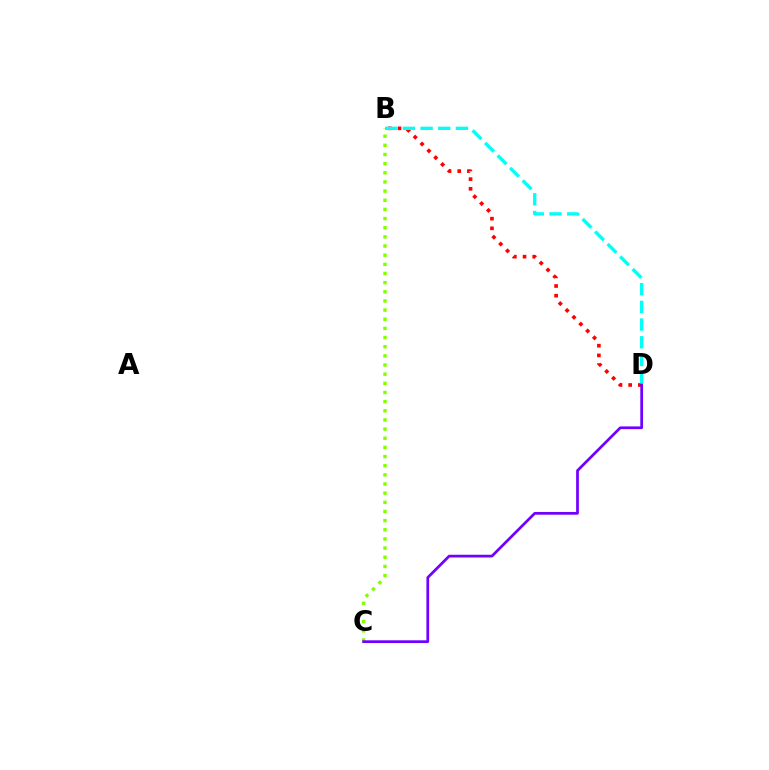{('B', 'D'): [{'color': '#ff0000', 'line_style': 'dotted', 'thickness': 2.63}, {'color': '#00fff6', 'line_style': 'dashed', 'thickness': 2.4}], ('B', 'C'): [{'color': '#84ff00', 'line_style': 'dotted', 'thickness': 2.49}], ('C', 'D'): [{'color': '#7200ff', 'line_style': 'solid', 'thickness': 1.97}]}